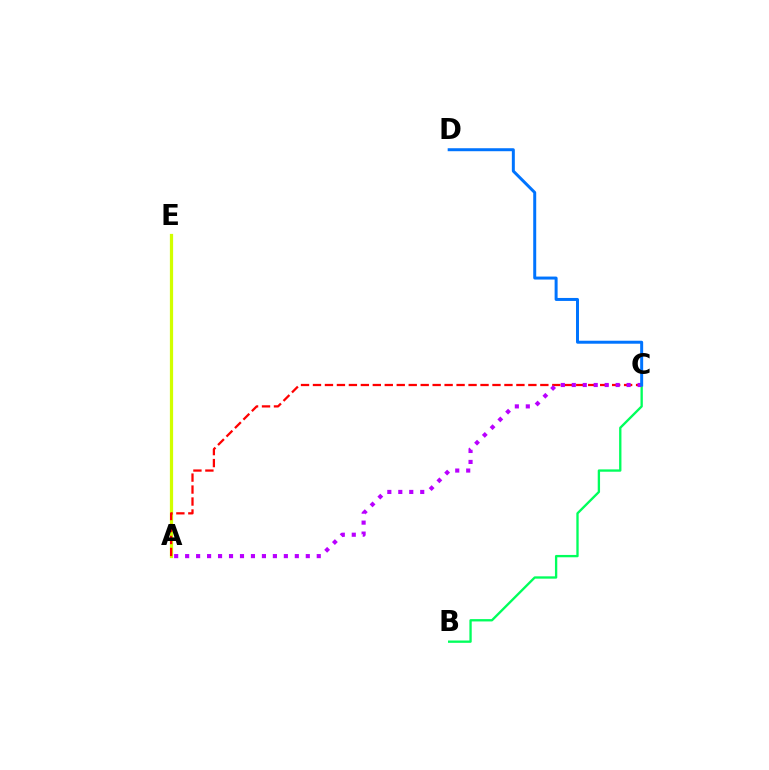{('B', 'C'): [{'color': '#00ff5c', 'line_style': 'solid', 'thickness': 1.68}], ('A', 'E'): [{'color': '#d1ff00', 'line_style': 'solid', 'thickness': 2.33}], ('A', 'C'): [{'color': '#ff0000', 'line_style': 'dashed', 'thickness': 1.63}, {'color': '#b900ff', 'line_style': 'dotted', 'thickness': 2.98}], ('C', 'D'): [{'color': '#0074ff', 'line_style': 'solid', 'thickness': 2.15}]}